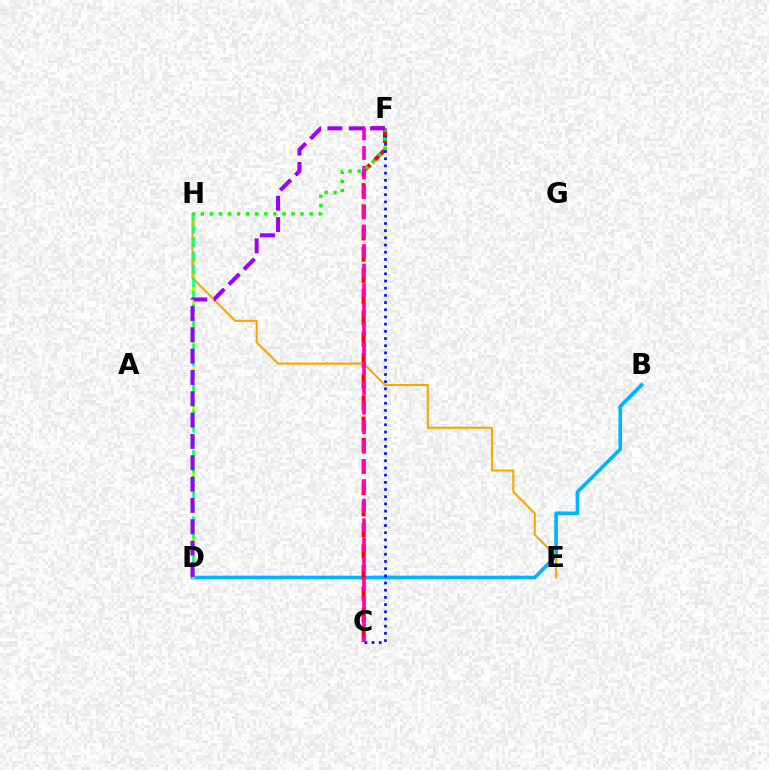{('B', 'D'): [{'color': '#00b5ff', 'line_style': 'solid', 'thickness': 2.64}], ('C', 'F'): [{'color': '#ff0000', 'line_style': 'dashed', 'thickness': 2.88}, {'color': '#0010ff', 'line_style': 'dotted', 'thickness': 1.95}, {'color': '#ff00bd', 'line_style': 'dashed', 'thickness': 2.66}], ('D', 'H'): [{'color': '#b3ff00', 'line_style': 'dashed', 'thickness': 2.25}, {'color': '#00ff9d', 'line_style': 'dashed', 'thickness': 1.8}], ('E', 'H'): [{'color': '#ffa500', 'line_style': 'solid', 'thickness': 1.52}], ('F', 'H'): [{'color': '#08ff00', 'line_style': 'dotted', 'thickness': 2.46}], ('D', 'F'): [{'color': '#9b00ff', 'line_style': 'dashed', 'thickness': 2.9}]}